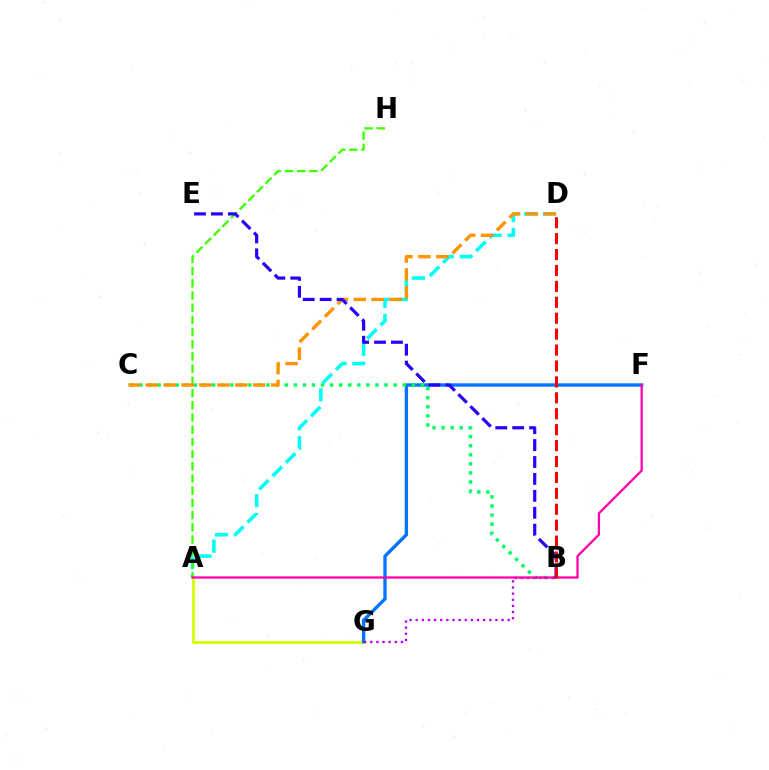{('A', 'G'): [{'color': '#d1ff00', 'line_style': 'solid', 'thickness': 2.02}], ('A', 'D'): [{'color': '#00fff6', 'line_style': 'dashed', 'thickness': 2.57}], ('F', 'G'): [{'color': '#0074ff', 'line_style': 'solid', 'thickness': 2.41}], ('A', 'H'): [{'color': '#3dff00', 'line_style': 'dashed', 'thickness': 1.66}], ('B', 'C'): [{'color': '#00ff5c', 'line_style': 'dotted', 'thickness': 2.47}], ('C', 'D'): [{'color': '#ff9400', 'line_style': 'dashed', 'thickness': 2.43}], ('B', 'G'): [{'color': '#b900ff', 'line_style': 'dotted', 'thickness': 1.67}], ('A', 'F'): [{'color': '#ff00ac', 'line_style': 'solid', 'thickness': 1.63}], ('B', 'E'): [{'color': '#2500ff', 'line_style': 'dashed', 'thickness': 2.3}], ('B', 'D'): [{'color': '#ff0000', 'line_style': 'dashed', 'thickness': 2.16}]}